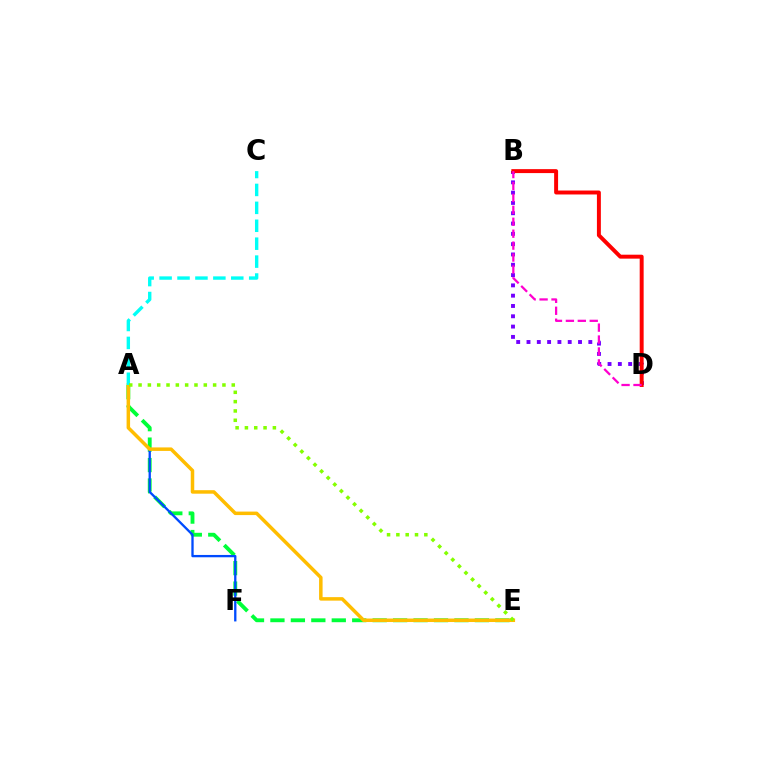{('A', 'E'): [{'color': '#00ff39', 'line_style': 'dashed', 'thickness': 2.78}, {'color': '#ffbd00', 'line_style': 'solid', 'thickness': 2.52}, {'color': '#84ff00', 'line_style': 'dotted', 'thickness': 2.53}], ('B', 'D'): [{'color': '#7200ff', 'line_style': 'dotted', 'thickness': 2.8}, {'color': '#ff0000', 'line_style': 'solid', 'thickness': 2.84}, {'color': '#ff00cf', 'line_style': 'dashed', 'thickness': 1.62}], ('A', 'F'): [{'color': '#004bff', 'line_style': 'solid', 'thickness': 1.67}], ('A', 'C'): [{'color': '#00fff6', 'line_style': 'dashed', 'thickness': 2.43}]}